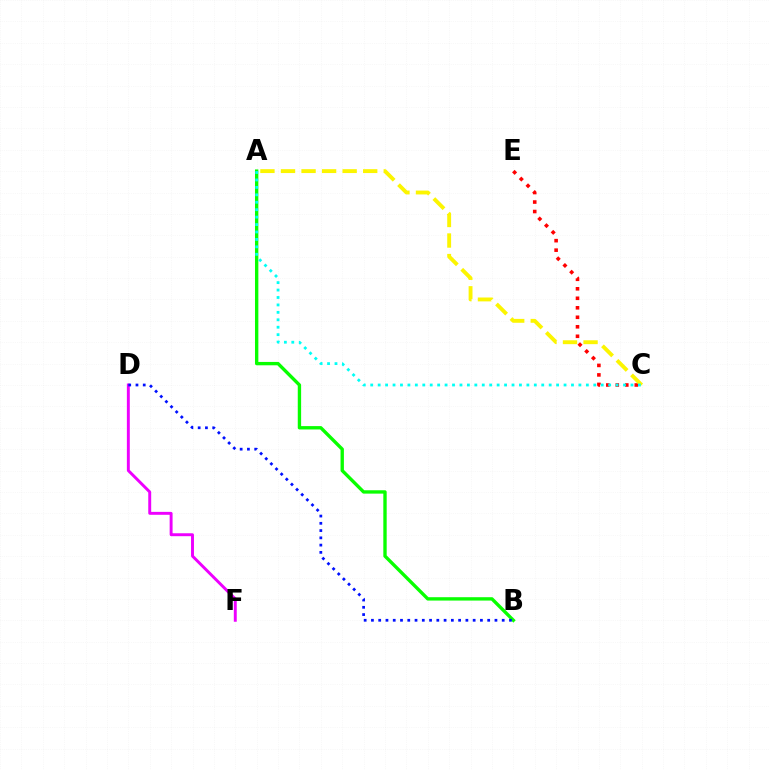{('A', 'B'): [{'color': '#08ff00', 'line_style': 'solid', 'thickness': 2.42}], ('D', 'F'): [{'color': '#ee00ff', 'line_style': 'solid', 'thickness': 2.11}], ('C', 'E'): [{'color': '#ff0000', 'line_style': 'dotted', 'thickness': 2.58}], ('B', 'D'): [{'color': '#0010ff', 'line_style': 'dotted', 'thickness': 1.97}], ('A', 'C'): [{'color': '#fcf500', 'line_style': 'dashed', 'thickness': 2.79}, {'color': '#00fff6', 'line_style': 'dotted', 'thickness': 2.02}]}